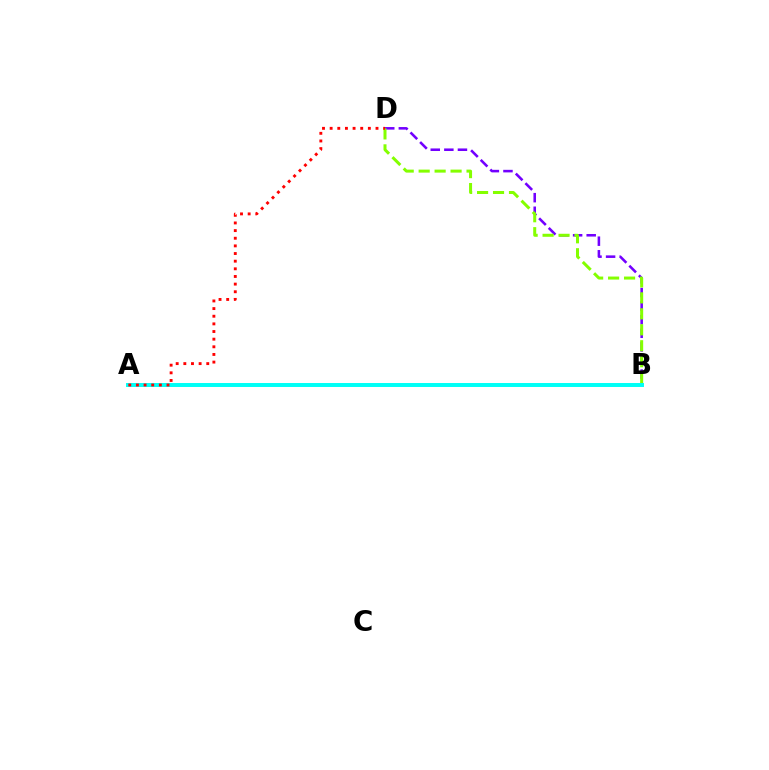{('B', 'D'): [{'color': '#7200ff', 'line_style': 'dashed', 'thickness': 1.85}, {'color': '#84ff00', 'line_style': 'dashed', 'thickness': 2.17}], ('A', 'B'): [{'color': '#00fff6', 'line_style': 'solid', 'thickness': 2.85}], ('A', 'D'): [{'color': '#ff0000', 'line_style': 'dotted', 'thickness': 2.08}]}